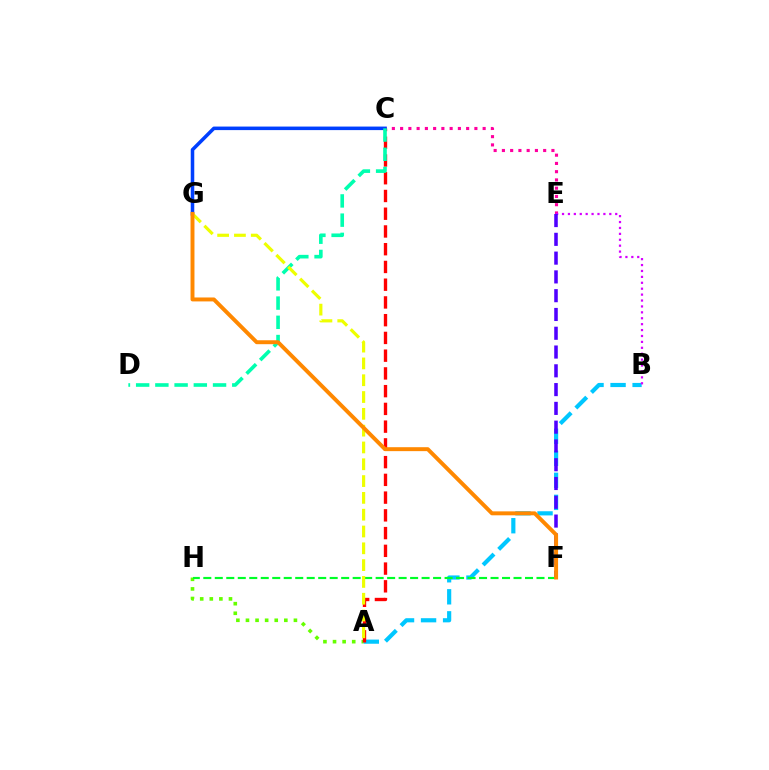{('A', 'B'): [{'color': '#00c7ff', 'line_style': 'dashed', 'thickness': 2.99}], ('A', 'H'): [{'color': '#66ff00', 'line_style': 'dotted', 'thickness': 2.61}], ('C', 'E'): [{'color': '#ff00a0', 'line_style': 'dotted', 'thickness': 2.24}], ('A', 'C'): [{'color': '#ff0000', 'line_style': 'dashed', 'thickness': 2.41}], ('C', 'G'): [{'color': '#003fff', 'line_style': 'solid', 'thickness': 2.54}], ('B', 'E'): [{'color': '#d600ff', 'line_style': 'dotted', 'thickness': 1.61}], ('E', 'F'): [{'color': '#4f00ff', 'line_style': 'dashed', 'thickness': 2.55}], ('F', 'H'): [{'color': '#00ff27', 'line_style': 'dashed', 'thickness': 1.56}], ('C', 'D'): [{'color': '#00ffaf', 'line_style': 'dashed', 'thickness': 2.61}], ('A', 'G'): [{'color': '#eeff00', 'line_style': 'dashed', 'thickness': 2.28}], ('F', 'G'): [{'color': '#ff8800', 'line_style': 'solid', 'thickness': 2.83}]}